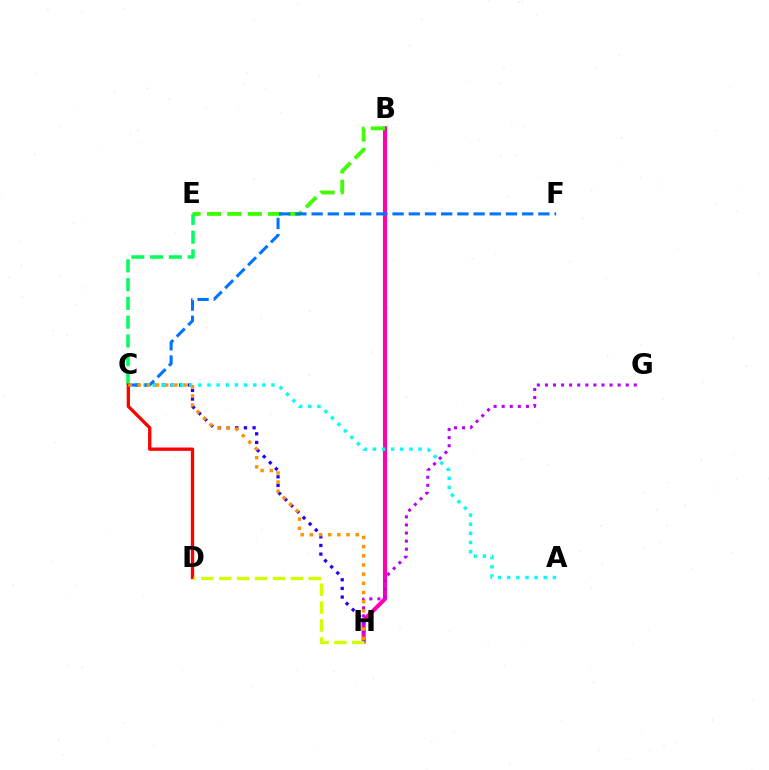{('B', 'H'): [{'color': '#ff00ac', 'line_style': 'solid', 'thickness': 2.94}], ('C', 'H'): [{'color': '#2500ff', 'line_style': 'dotted', 'thickness': 2.35}, {'color': '#ff9400', 'line_style': 'dotted', 'thickness': 2.49}], ('A', 'C'): [{'color': '#00fff6', 'line_style': 'dotted', 'thickness': 2.48}], ('B', 'E'): [{'color': '#3dff00', 'line_style': 'dashed', 'thickness': 2.77}], ('G', 'H'): [{'color': '#b900ff', 'line_style': 'dotted', 'thickness': 2.2}], ('C', 'F'): [{'color': '#0074ff', 'line_style': 'dashed', 'thickness': 2.2}], ('C', 'E'): [{'color': '#00ff5c', 'line_style': 'dashed', 'thickness': 2.55}], ('C', 'D'): [{'color': '#ff0000', 'line_style': 'solid', 'thickness': 2.4}], ('D', 'H'): [{'color': '#d1ff00', 'line_style': 'dashed', 'thickness': 2.43}]}